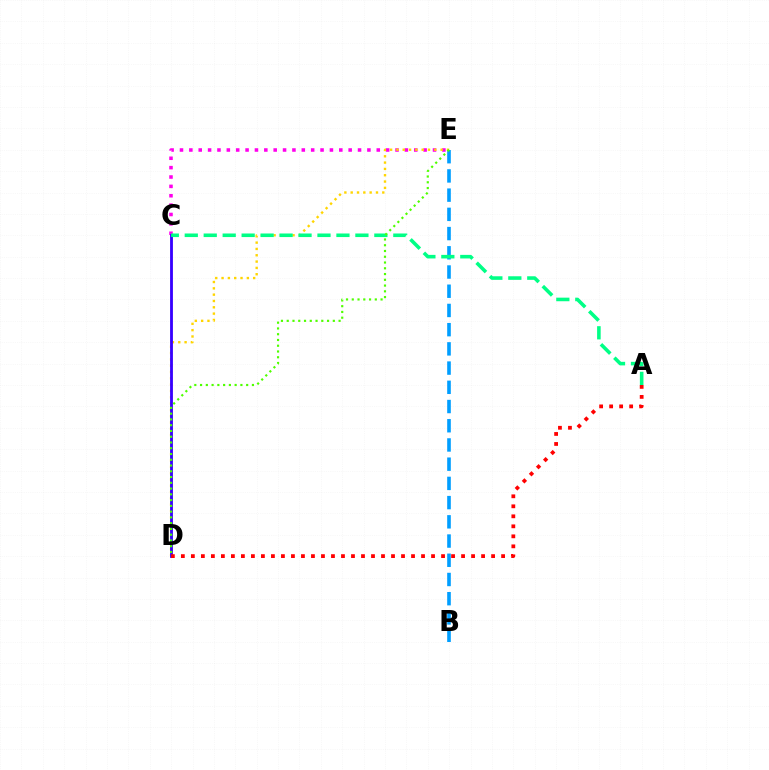{('C', 'E'): [{'color': '#ff00ed', 'line_style': 'dotted', 'thickness': 2.55}], ('D', 'E'): [{'color': '#ffd500', 'line_style': 'dotted', 'thickness': 1.72}, {'color': '#4fff00', 'line_style': 'dotted', 'thickness': 1.57}], ('C', 'D'): [{'color': '#3700ff', 'line_style': 'solid', 'thickness': 2.03}], ('B', 'E'): [{'color': '#009eff', 'line_style': 'dashed', 'thickness': 2.61}], ('A', 'C'): [{'color': '#00ff86', 'line_style': 'dashed', 'thickness': 2.58}], ('A', 'D'): [{'color': '#ff0000', 'line_style': 'dotted', 'thickness': 2.72}]}